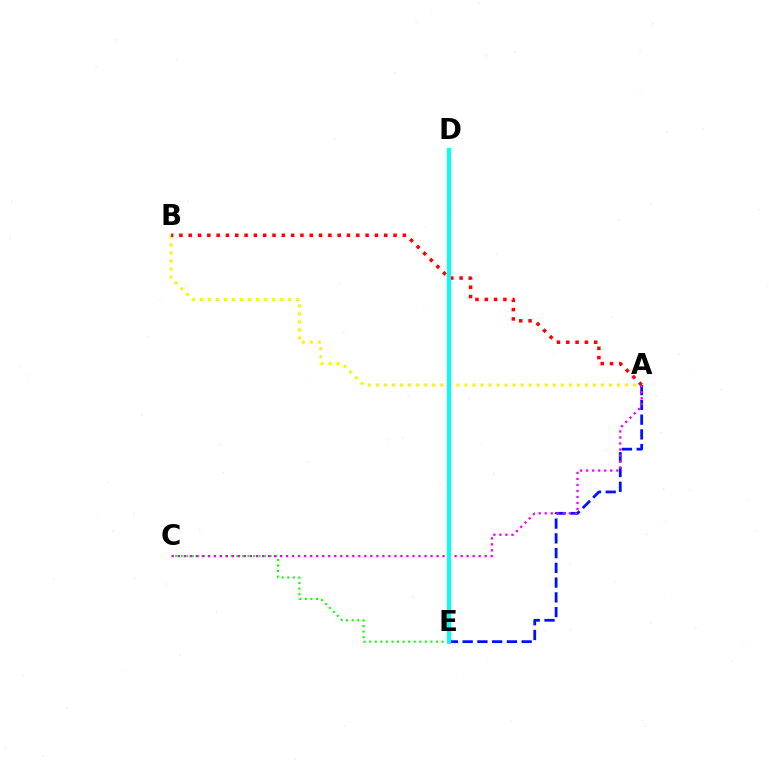{('A', 'E'): [{'color': '#0010ff', 'line_style': 'dashed', 'thickness': 2.0}], ('A', 'B'): [{'color': '#fcf500', 'line_style': 'dotted', 'thickness': 2.18}, {'color': '#ff0000', 'line_style': 'dotted', 'thickness': 2.53}], ('C', 'E'): [{'color': '#08ff00', 'line_style': 'dotted', 'thickness': 1.51}], ('A', 'C'): [{'color': '#ee00ff', 'line_style': 'dotted', 'thickness': 1.64}], ('D', 'E'): [{'color': '#00fff6', 'line_style': 'solid', 'thickness': 2.87}]}